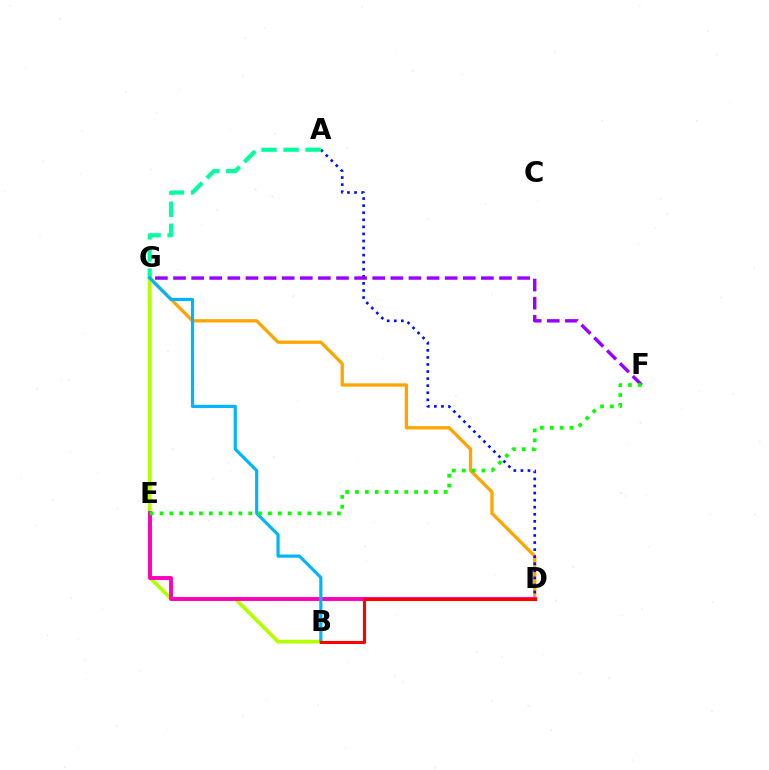{('D', 'G'): [{'color': '#ffa500', 'line_style': 'solid', 'thickness': 2.38}], ('A', 'D'): [{'color': '#0010ff', 'line_style': 'dotted', 'thickness': 1.92}], ('F', 'G'): [{'color': '#9b00ff', 'line_style': 'dashed', 'thickness': 2.46}], ('B', 'G'): [{'color': '#b3ff00', 'line_style': 'solid', 'thickness': 2.71}, {'color': '#00b5ff', 'line_style': 'solid', 'thickness': 2.28}], ('D', 'E'): [{'color': '#ff00bd', 'line_style': 'solid', 'thickness': 2.81}], ('A', 'G'): [{'color': '#00ff9d', 'line_style': 'dashed', 'thickness': 3.0}], ('E', 'F'): [{'color': '#08ff00', 'line_style': 'dotted', 'thickness': 2.68}], ('B', 'D'): [{'color': '#ff0000', 'line_style': 'solid', 'thickness': 2.23}]}